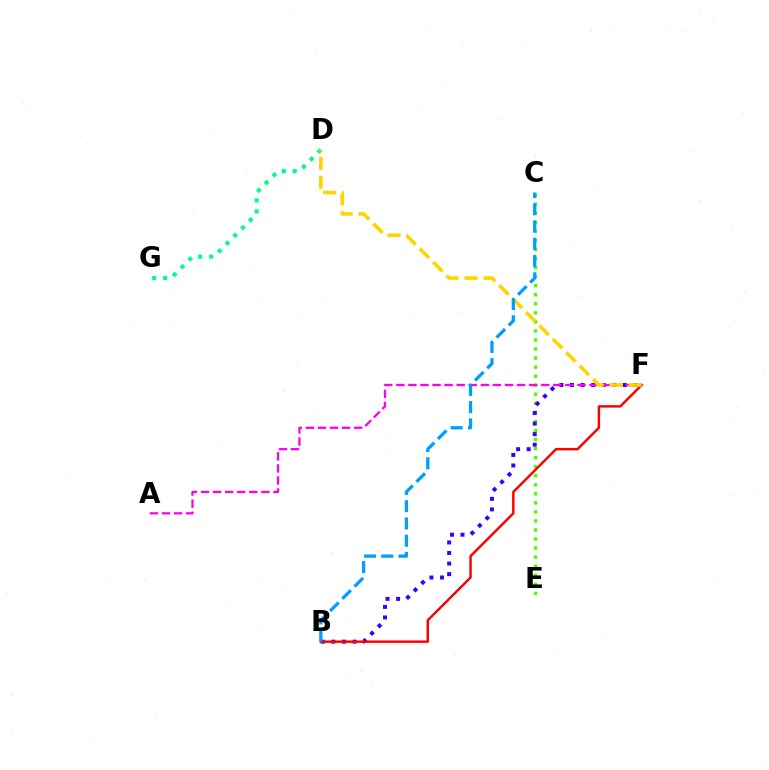{('C', 'E'): [{'color': '#4fff00', 'line_style': 'dotted', 'thickness': 2.46}], ('B', 'F'): [{'color': '#3700ff', 'line_style': 'dotted', 'thickness': 2.87}, {'color': '#ff0000', 'line_style': 'solid', 'thickness': 1.76}], ('D', 'G'): [{'color': '#00ff86', 'line_style': 'dotted', 'thickness': 2.98}], ('A', 'F'): [{'color': '#ff00ed', 'line_style': 'dashed', 'thickness': 1.64}], ('D', 'F'): [{'color': '#ffd500', 'line_style': 'dashed', 'thickness': 2.57}], ('B', 'C'): [{'color': '#009eff', 'line_style': 'dashed', 'thickness': 2.35}]}